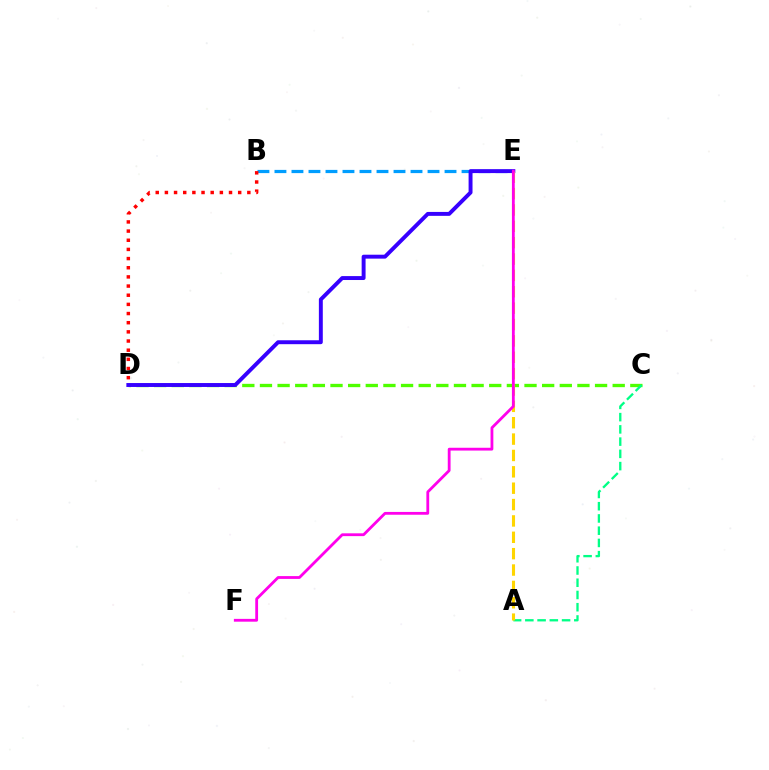{('B', 'E'): [{'color': '#009eff', 'line_style': 'dashed', 'thickness': 2.31}], ('B', 'D'): [{'color': '#ff0000', 'line_style': 'dotted', 'thickness': 2.49}], ('C', 'D'): [{'color': '#4fff00', 'line_style': 'dashed', 'thickness': 2.4}], ('A', 'C'): [{'color': '#00ff86', 'line_style': 'dashed', 'thickness': 1.66}], ('D', 'E'): [{'color': '#3700ff', 'line_style': 'solid', 'thickness': 2.82}], ('A', 'E'): [{'color': '#ffd500', 'line_style': 'dashed', 'thickness': 2.22}], ('E', 'F'): [{'color': '#ff00ed', 'line_style': 'solid', 'thickness': 2.02}]}